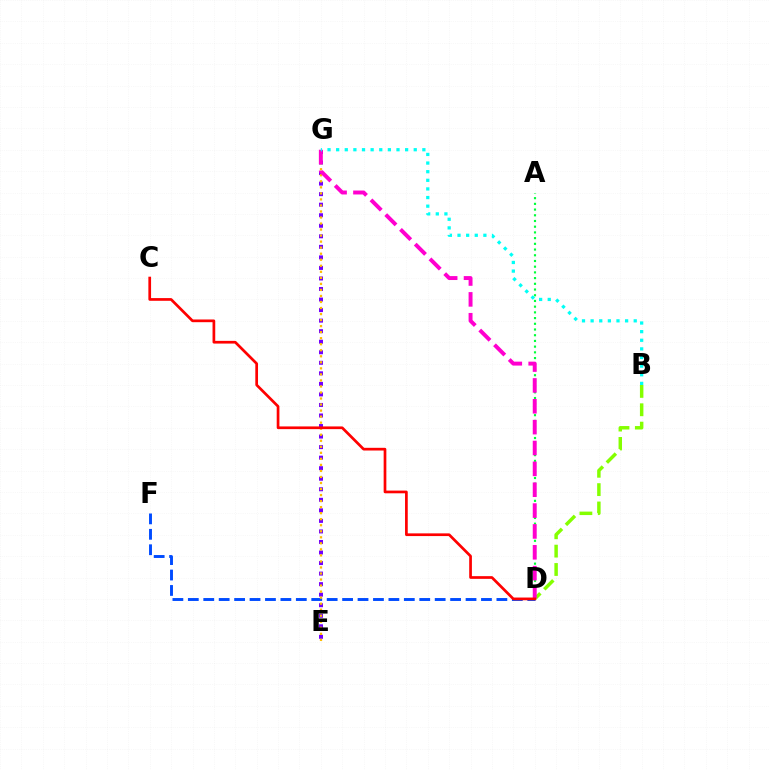{('D', 'F'): [{'color': '#004bff', 'line_style': 'dashed', 'thickness': 2.1}], ('E', 'G'): [{'color': '#7200ff', 'line_style': 'dotted', 'thickness': 2.86}, {'color': '#ffbd00', 'line_style': 'dotted', 'thickness': 1.64}], ('A', 'D'): [{'color': '#00ff39', 'line_style': 'dotted', 'thickness': 1.55}], ('B', 'D'): [{'color': '#84ff00', 'line_style': 'dashed', 'thickness': 2.49}], ('D', 'G'): [{'color': '#ff00cf', 'line_style': 'dashed', 'thickness': 2.83}], ('C', 'D'): [{'color': '#ff0000', 'line_style': 'solid', 'thickness': 1.95}], ('B', 'G'): [{'color': '#00fff6', 'line_style': 'dotted', 'thickness': 2.34}]}